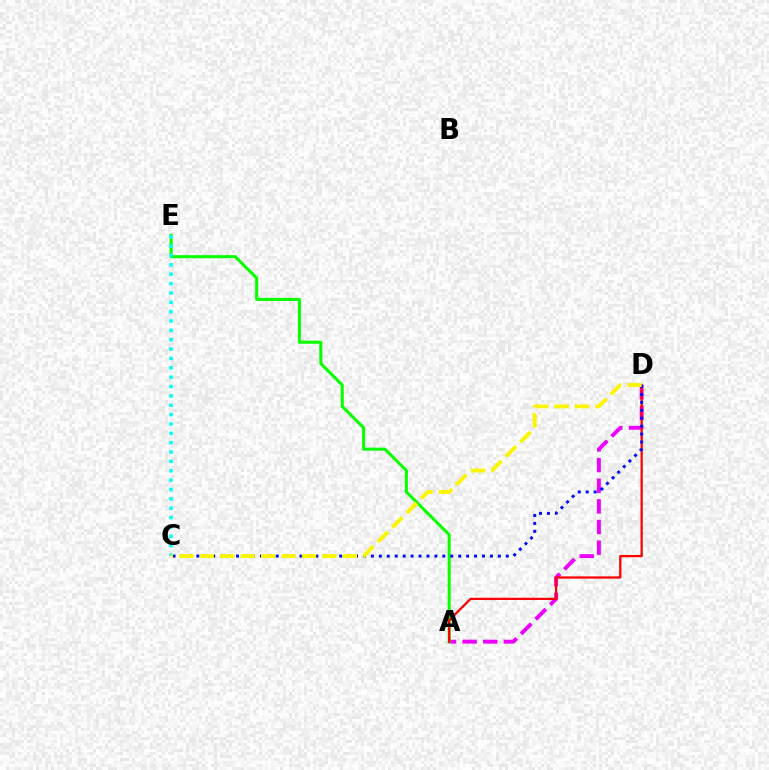{('A', 'D'): [{'color': '#ee00ff', 'line_style': 'dashed', 'thickness': 2.8}, {'color': '#ff0000', 'line_style': 'solid', 'thickness': 1.62}], ('A', 'E'): [{'color': '#08ff00', 'line_style': 'solid', 'thickness': 2.19}], ('C', 'E'): [{'color': '#00fff6', 'line_style': 'dotted', 'thickness': 2.54}], ('C', 'D'): [{'color': '#0010ff', 'line_style': 'dotted', 'thickness': 2.16}, {'color': '#fcf500', 'line_style': 'dashed', 'thickness': 2.78}]}